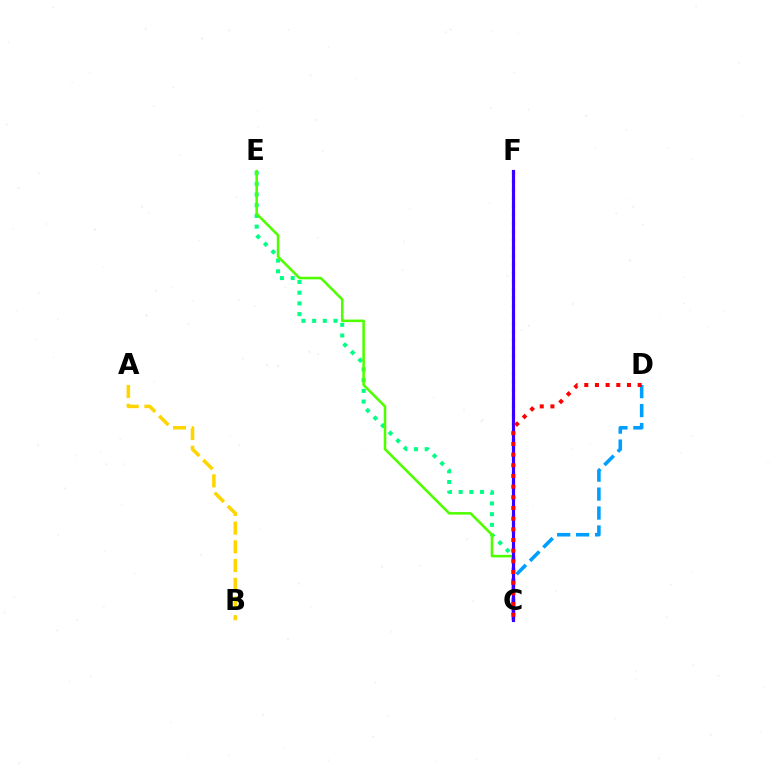{('C', 'E'): [{'color': '#00ff86', 'line_style': 'dotted', 'thickness': 2.91}, {'color': '#4fff00', 'line_style': 'solid', 'thickness': 1.85}], ('C', 'F'): [{'color': '#ff00ed', 'line_style': 'dotted', 'thickness': 2.27}, {'color': '#3700ff', 'line_style': 'solid', 'thickness': 2.27}], ('A', 'B'): [{'color': '#ffd500', 'line_style': 'dashed', 'thickness': 2.54}], ('C', 'D'): [{'color': '#009eff', 'line_style': 'dashed', 'thickness': 2.58}, {'color': '#ff0000', 'line_style': 'dotted', 'thickness': 2.9}]}